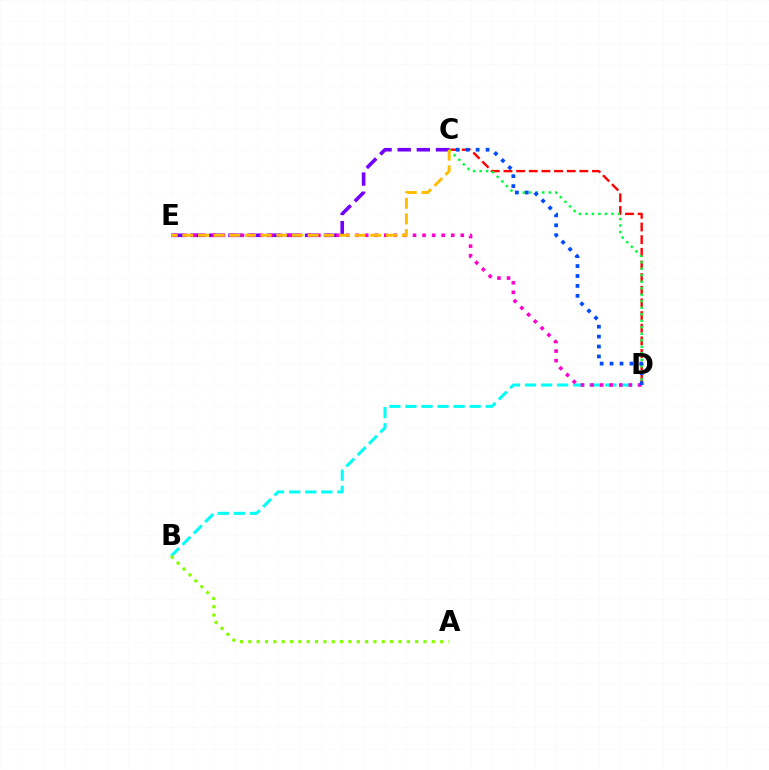{('C', 'D'): [{'color': '#ff0000', 'line_style': 'dashed', 'thickness': 1.72}, {'color': '#00ff39', 'line_style': 'dotted', 'thickness': 1.77}, {'color': '#004bff', 'line_style': 'dotted', 'thickness': 2.7}], ('B', 'D'): [{'color': '#00fff6', 'line_style': 'dashed', 'thickness': 2.18}], ('C', 'E'): [{'color': '#7200ff', 'line_style': 'dashed', 'thickness': 2.6}, {'color': '#ffbd00', 'line_style': 'dashed', 'thickness': 2.13}], ('D', 'E'): [{'color': '#ff00cf', 'line_style': 'dotted', 'thickness': 2.6}], ('A', 'B'): [{'color': '#84ff00', 'line_style': 'dotted', 'thickness': 2.27}]}